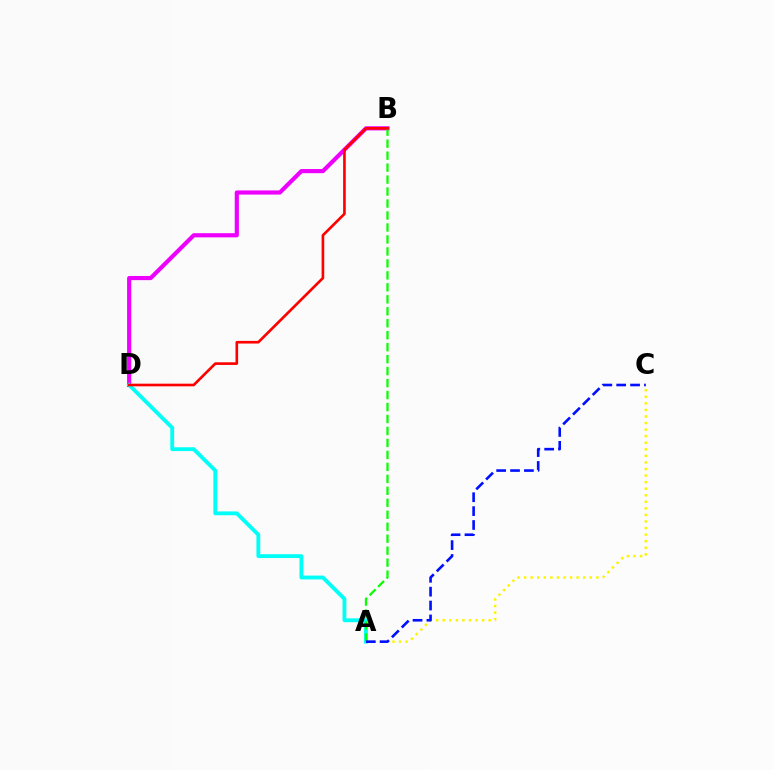{('B', 'D'): [{'color': '#ee00ff', 'line_style': 'solid', 'thickness': 2.99}, {'color': '#ff0000', 'line_style': 'solid', 'thickness': 1.91}], ('A', 'C'): [{'color': '#fcf500', 'line_style': 'dotted', 'thickness': 1.78}, {'color': '#0010ff', 'line_style': 'dashed', 'thickness': 1.89}], ('A', 'D'): [{'color': '#00fff6', 'line_style': 'solid', 'thickness': 2.77}], ('A', 'B'): [{'color': '#08ff00', 'line_style': 'dashed', 'thickness': 1.63}]}